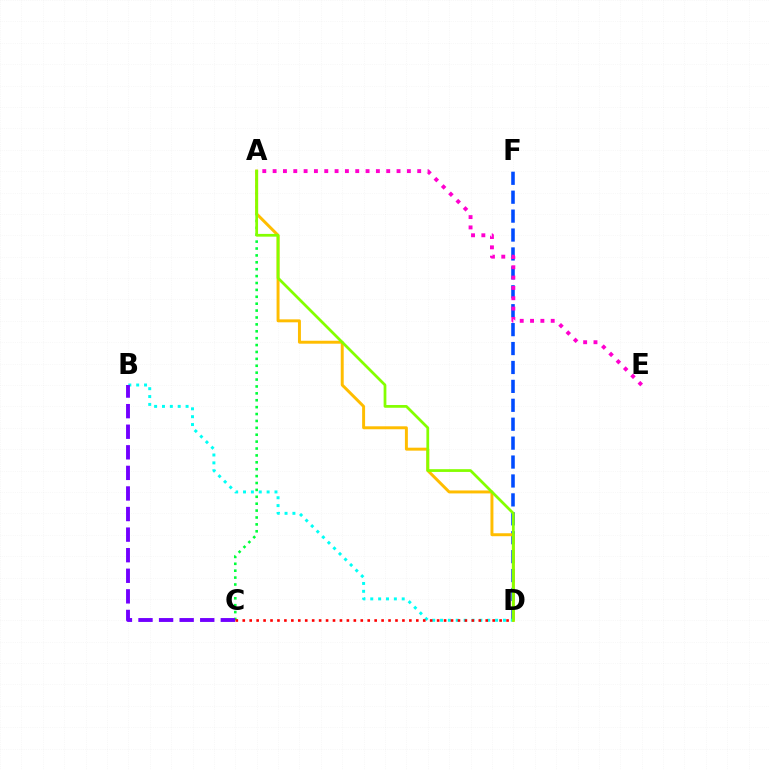{('A', 'C'): [{'color': '#00ff39', 'line_style': 'dotted', 'thickness': 1.87}], ('D', 'F'): [{'color': '#004bff', 'line_style': 'dashed', 'thickness': 2.57}], ('B', 'D'): [{'color': '#00fff6', 'line_style': 'dotted', 'thickness': 2.14}], ('A', 'D'): [{'color': '#ffbd00', 'line_style': 'solid', 'thickness': 2.13}, {'color': '#84ff00', 'line_style': 'solid', 'thickness': 1.98}], ('C', 'D'): [{'color': '#ff0000', 'line_style': 'dotted', 'thickness': 1.89}], ('B', 'C'): [{'color': '#7200ff', 'line_style': 'dashed', 'thickness': 2.8}], ('A', 'E'): [{'color': '#ff00cf', 'line_style': 'dotted', 'thickness': 2.81}]}